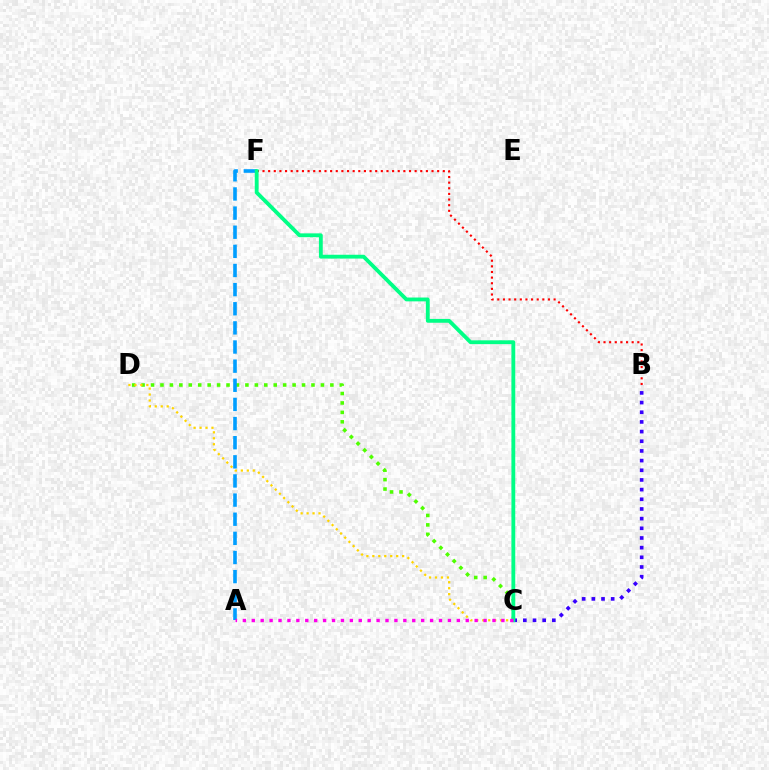{('B', 'C'): [{'color': '#3700ff', 'line_style': 'dotted', 'thickness': 2.63}], ('C', 'D'): [{'color': '#4fff00', 'line_style': 'dotted', 'thickness': 2.56}, {'color': '#ffd500', 'line_style': 'dotted', 'thickness': 1.62}], ('A', 'F'): [{'color': '#009eff', 'line_style': 'dashed', 'thickness': 2.6}], ('B', 'F'): [{'color': '#ff0000', 'line_style': 'dotted', 'thickness': 1.53}], ('C', 'F'): [{'color': '#00ff86', 'line_style': 'solid', 'thickness': 2.76}], ('A', 'C'): [{'color': '#ff00ed', 'line_style': 'dotted', 'thickness': 2.42}]}